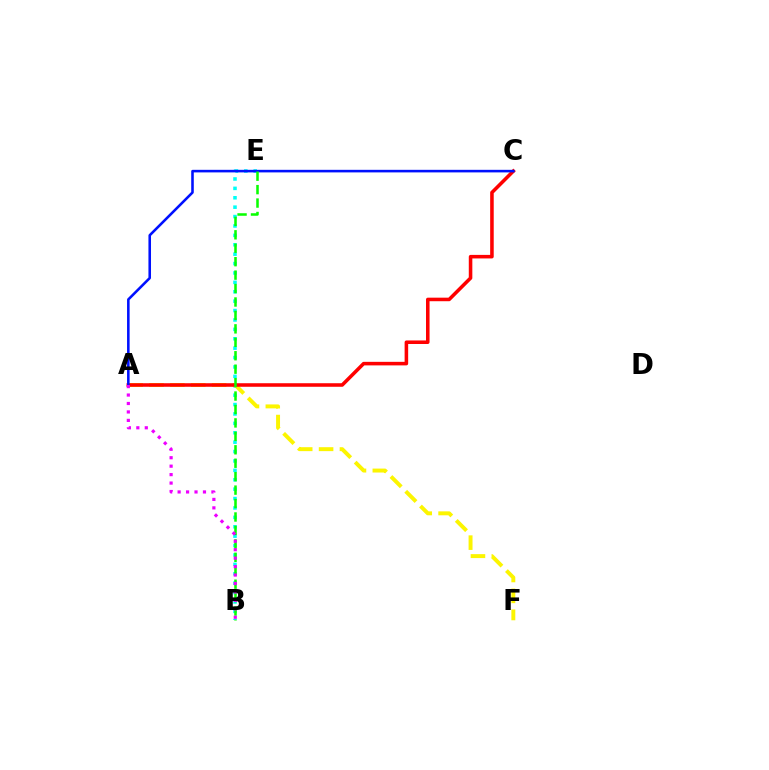{('B', 'E'): [{'color': '#00fff6', 'line_style': 'dotted', 'thickness': 2.55}, {'color': '#08ff00', 'line_style': 'dashed', 'thickness': 1.83}], ('A', 'F'): [{'color': '#fcf500', 'line_style': 'dashed', 'thickness': 2.84}], ('A', 'C'): [{'color': '#ff0000', 'line_style': 'solid', 'thickness': 2.56}, {'color': '#0010ff', 'line_style': 'solid', 'thickness': 1.85}], ('A', 'B'): [{'color': '#ee00ff', 'line_style': 'dotted', 'thickness': 2.3}]}